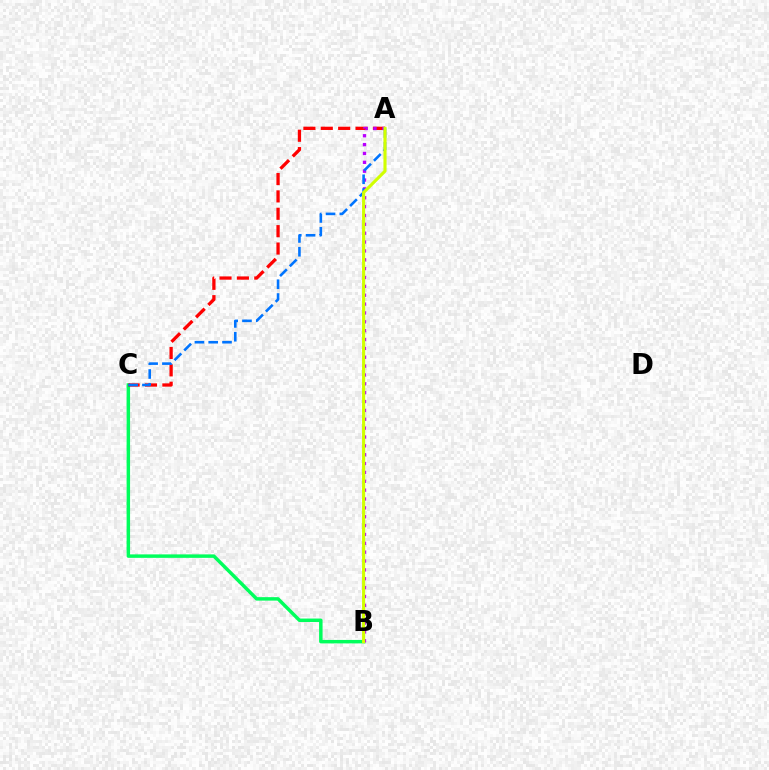{('B', 'C'): [{'color': '#00ff5c', 'line_style': 'solid', 'thickness': 2.49}], ('A', 'C'): [{'color': '#ff0000', 'line_style': 'dashed', 'thickness': 2.36}, {'color': '#0074ff', 'line_style': 'dashed', 'thickness': 1.87}], ('A', 'B'): [{'color': '#b900ff', 'line_style': 'dotted', 'thickness': 2.41}, {'color': '#d1ff00', 'line_style': 'solid', 'thickness': 2.24}]}